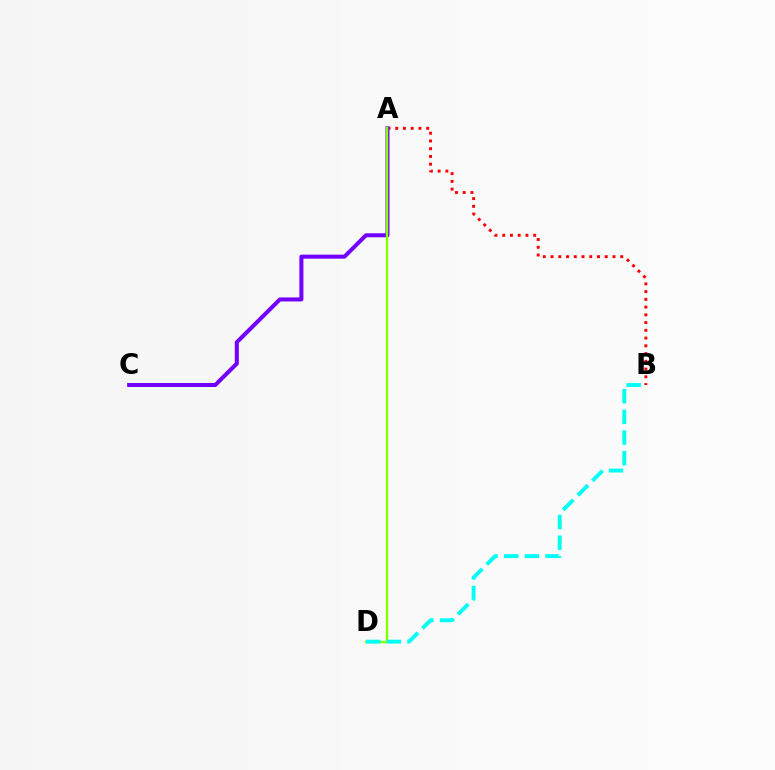{('A', 'B'): [{'color': '#ff0000', 'line_style': 'dotted', 'thickness': 2.1}], ('A', 'C'): [{'color': '#7200ff', 'line_style': 'solid', 'thickness': 2.9}], ('A', 'D'): [{'color': '#84ff00', 'line_style': 'solid', 'thickness': 1.75}], ('B', 'D'): [{'color': '#00fff6', 'line_style': 'dashed', 'thickness': 2.81}]}